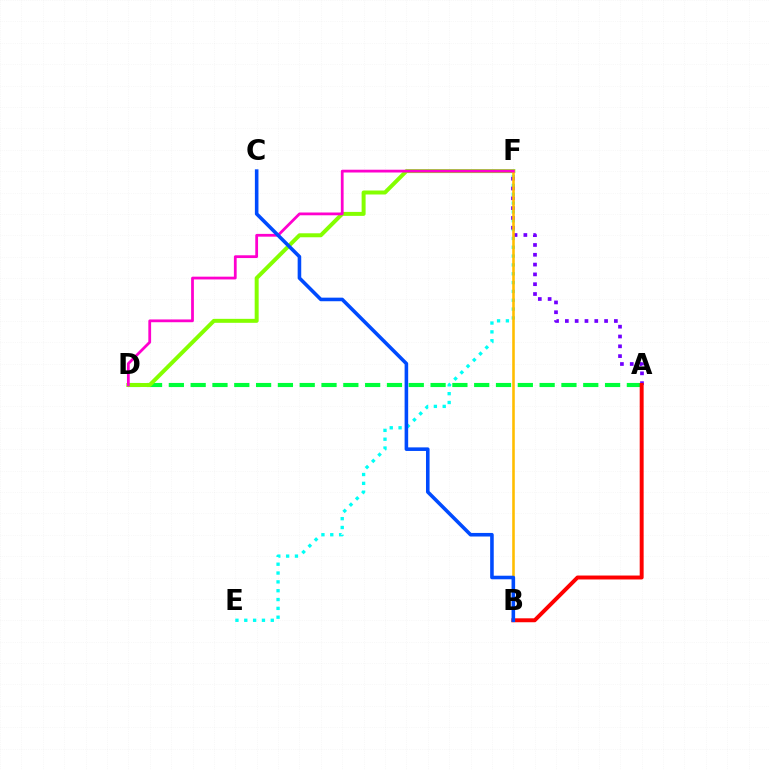{('E', 'F'): [{'color': '#00fff6', 'line_style': 'dotted', 'thickness': 2.4}], ('A', 'F'): [{'color': '#7200ff', 'line_style': 'dotted', 'thickness': 2.66}], ('A', 'D'): [{'color': '#00ff39', 'line_style': 'dashed', 'thickness': 2.96}], ('D', 'F'): [{'color': '#84ff00', 'line_style': 'solid', 'thickness': 2.86}, {'color': '#ff00cf', 'line_style': 'solid', 'thickness': 2.0}], ('A', 'B'): [{'color': '#ff0000', 'line_style': 'solid', 'thickness': 2.83}], ('B', 'F'): [{'color': '#ffbd00', 'line_style': 'solid', 'thickness': 1.87}], ('B', 'C'): [{'color': '#004bff', 'line_style': 'solid', 'thickness': 2.58}]}